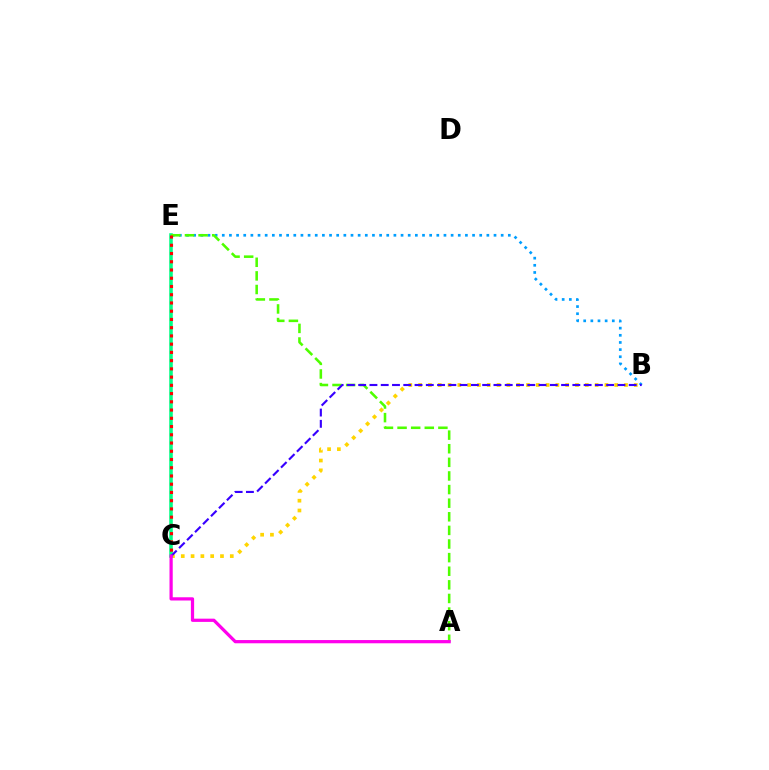{('B', 'E'): [{'color': '#009eff', 'line_style': 'dotted', 'thickness': 1.94}], ('B', 'C'): [{'color': '#ffd500', 'line_style': 'dotted', 'thickness': 2.66}, {'color': '#3700ff', 'line_style': 'dashed', 'thickness': 1.53}], ('C', 'E'): [{'color': '#00ff86', 'line_style': 'solid', 'thickness': 2.56}, {'color': '#ff0000', 'line_style': 'dotted', 'thickness': 2.24}], ('A', 'E'): [{'color': '#4fff00', 'line_style': 'dashed', 'thickness': 1.85}], ('A', 'C'): [{'color': '#ff00ed', 'line_style': 'solid', 'thickness': 2.33}]}